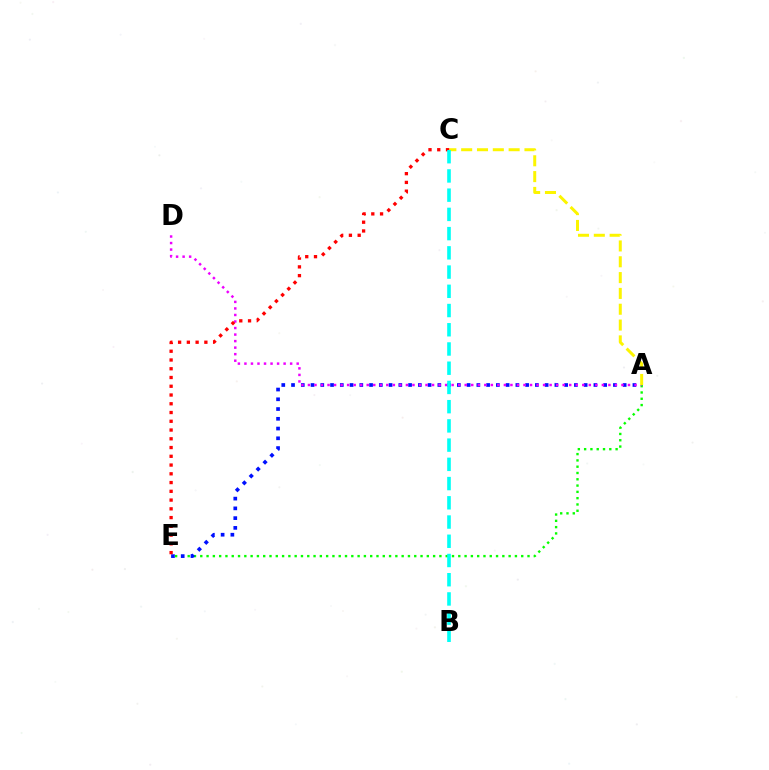{('A', 'E'): [{'color': '#08ff00', 'line_style': 'dotted', 'thickness': 1.71}, {'color': '#0010ff', 'line_style': 'dotted', 'thickness': 2.65}], ('A', 'D'): [{'color': '#ee00ff', 'line_style': 'dotted', 'thickness': 1.77}], ('A', 'C'): [{'color': '#fcf500', 'line_style': 'dashed', 'thickness': 2.15}], ('C', 'E'): [{'color': '#ff0000', 'line_style': 'dotted', 'thickness': 2.38}], ('B', 'C'): [{'color': '#00fff6', 'line_style': 'dashed', 'thickness': 2.61}]}